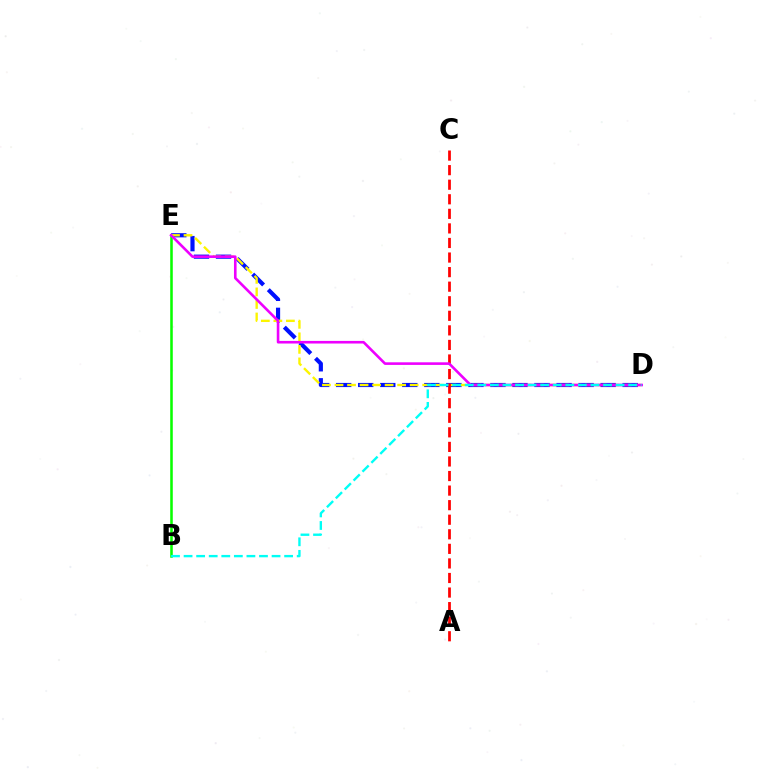{('D', 'E'): [{'color': '#0010ff', 'line_style': 'dashed', 'thickness': 2.99}, {'color': '#fcf500', 'line_style': 'dashed', 'thickness': 1.7}, {'color': '#ee00ff', 'line_style': 'solid', 'thickness': 1.88}], ('B', 'E'): [{'color': '#08ff00', 'line_style': 'solid', 'thickness': 1.84}], ('A', 'C'): [{'color': '#ff0000', 'line_style': 'dashed', 'thickness': 1.98}], ('B', 'D'): [{'color': '#00fff6', 'line_style': 'dashed', 'thickness': 1.71}]}